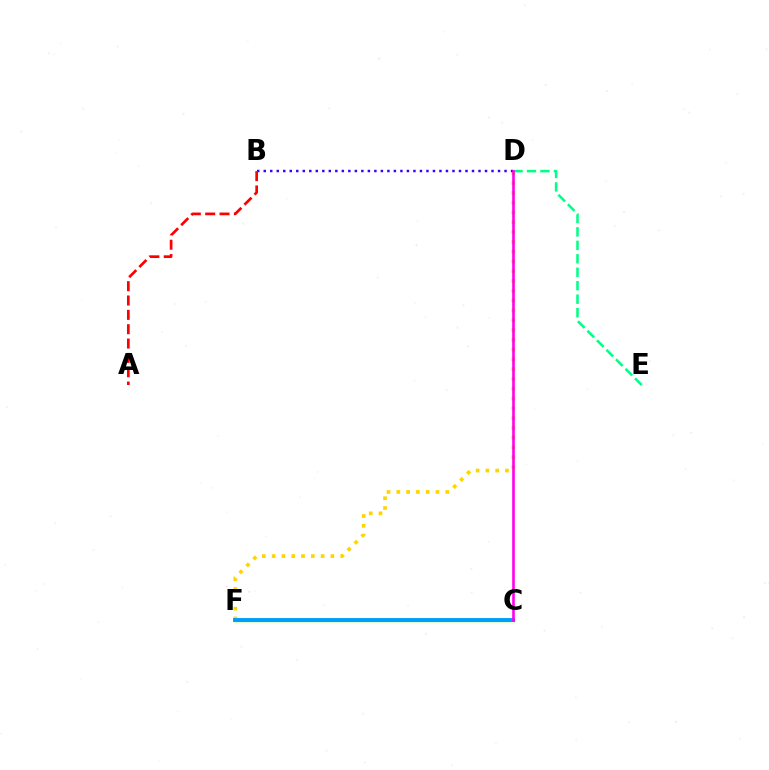{('C', 'F'): [{'color': '#4fff00', 'line_style': 'solid', 'thickness': 2.43}, {'color': '#009eff', 'line_style': 'solid', 'thickness': 2.8}], ('D', 'F'): [{'color': '#ffd500', 'line_style': 'dotted', 'thickness': 2.66}], ('D', 'E'): [{'color': '#00ff86', 'line_style': 'dashed', 'thickness': 1.83}], ('B', 'D'): [{'color': '#3700ff', 'line_style': 'dotted', 'thickness': 1.77}], ('A', 'B'): [{'color': '#ff0000', 'line_style': 'dashed', 'thickness': 1.95}], ('C', 'D'): [{'color': '#ff00ed', 'line_style': 'solid', 'thickness': 1.88}]}